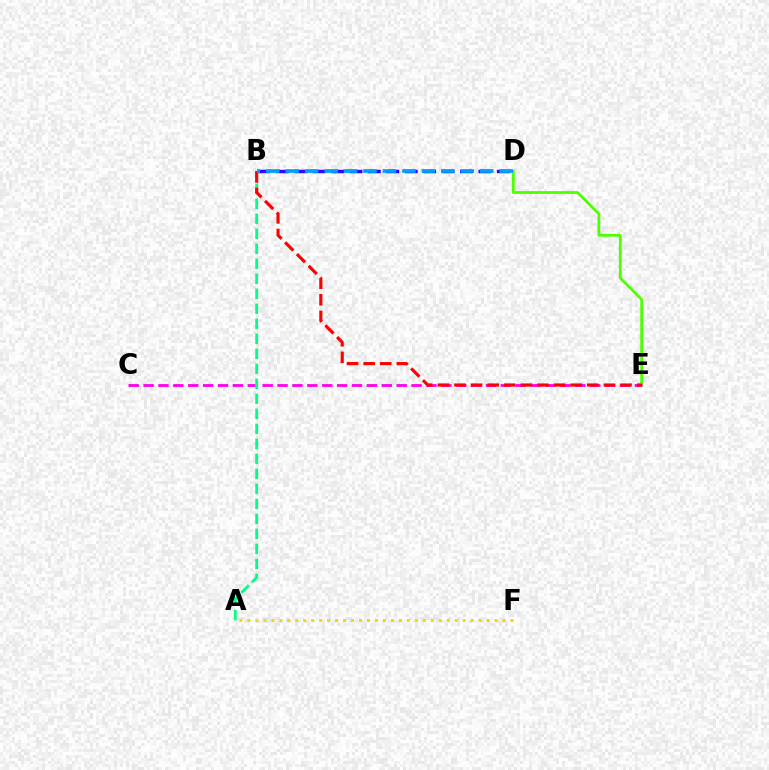{('D', 'E'): [{'color': '#4fff00', 'line_style': 'solid', 'thickness': 2.0}], ('C', 'E'): [{'color': '#ff00ed', 'line_style': 'dashed', 'thickness': 2.02}], ('B', 'D'): [{'color': '#3700ff', 'line_style': 'dashed', 'thickness': 2.5}, {'color': '#009eff', 'line_style': 'dashed', 'thickness': 2.64}], ('A', 'F'): [{'color': '#ffd500', 'line_style': 'dotted', 'thickness': 2.17}], ('A', 'B'): [{'color': '#00ff86', 'line_style': 'dashed', 'thickness': 2.04}], ('B', 'E'): [{'color': '#ff0000', 'line_style': 'dashed', 'thickness': 2.26}]}